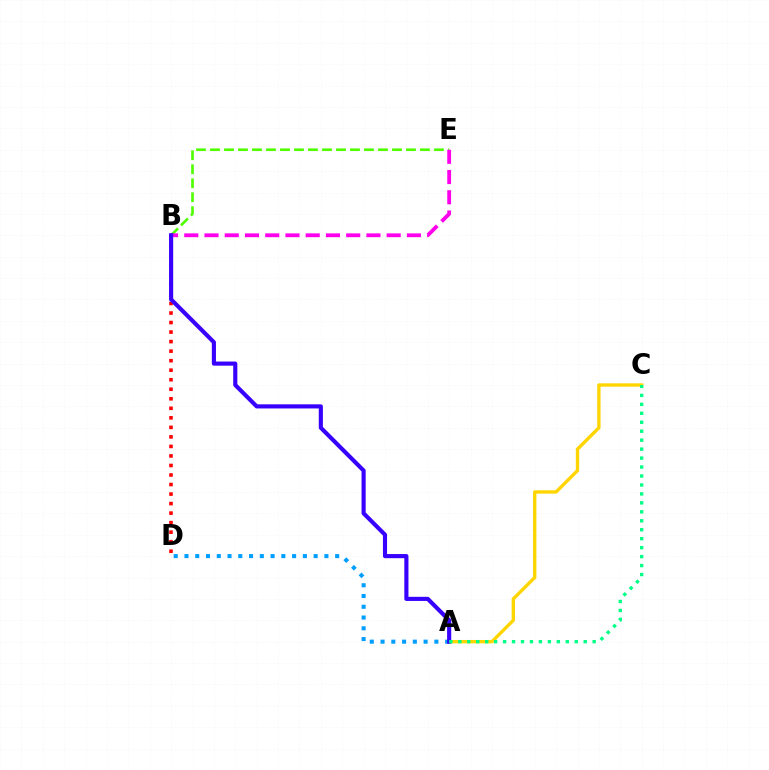{('B', 'D'): [{'color': '#ff0000', 'line_style': 'dotted', 'thickness': 2.59}], ('B', 'E'): [{'color': '#4fff00', 'line_style': 'dashed', 'thickness': 1.9}, {'color': '#ff00ed', 'line_style': 'dashed', 'thickness': 2.75}], ('A', 'C'): [{'color': '#ffd500', 'line_style': 'solid', 'thickness': 2.41}, {'color': '#00ff86', 'line_style': 'dotted', 'thickness': 2.43}], ('A', 'D'): [{'color': '#009eff', 'line_style': 'dotted', 'thickness': 2.92}], ('A', 'B'): [{'color': '#3700ff', 'line_style': 'solid', 'thickness': 2.97}]}